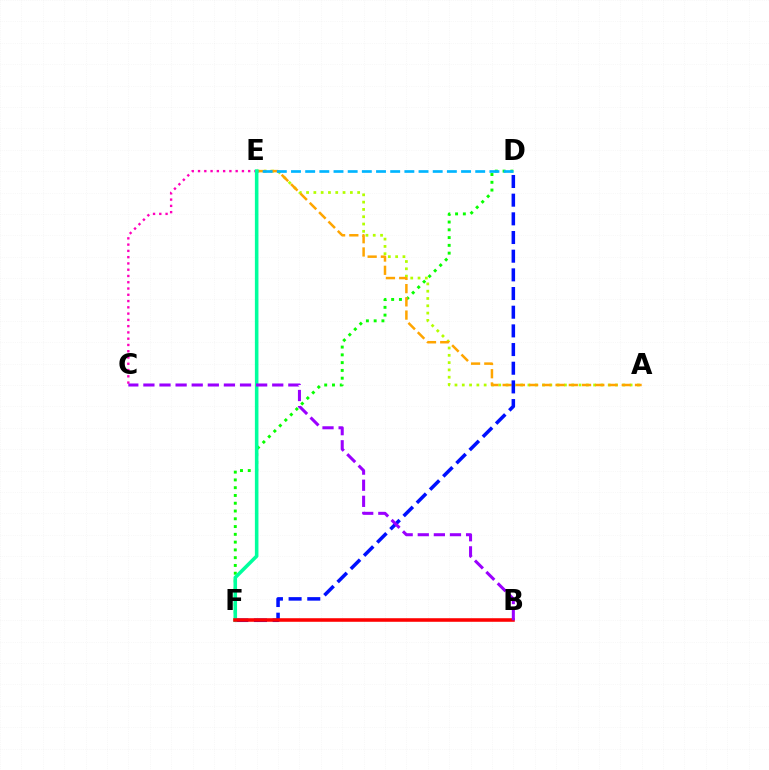{('A', 'E'): [{'color': '#b3ff00', 'line_style': 'dotted', 'thickness': 1.98}, {'color': '#ffa500', 'line_style': 'dashed', 'thickness': 1.8}], ('D', 'F'): [{'color': '#08ff00', 'line_style': 'dotted', 'thickness': 2.11}, {'color': '#0010ff', 'line_style': 'dashed', 'thickness': 2.54}], ('D', 'E'): [{'color': '#00b5ff', 'line_style': 'dashed', 'thickness': 1.93}], ('C', 'E'): [{'color': '#ff00bd', 'line_style': 'dotted', 'thickness': 1.7}], ('E', 'F'): [{'color': '#00ff9d', 'line_style': 'solid', 'thickness': 2.56}], ('B', 'F'): [{'color': '#ff0000', 'line_style': 'solid', 'thickness': 2.57}], ('B', 'C'): [{'color': '#9b00ff', 'line_style': 'dashed', 'thickness': 2.19}]}